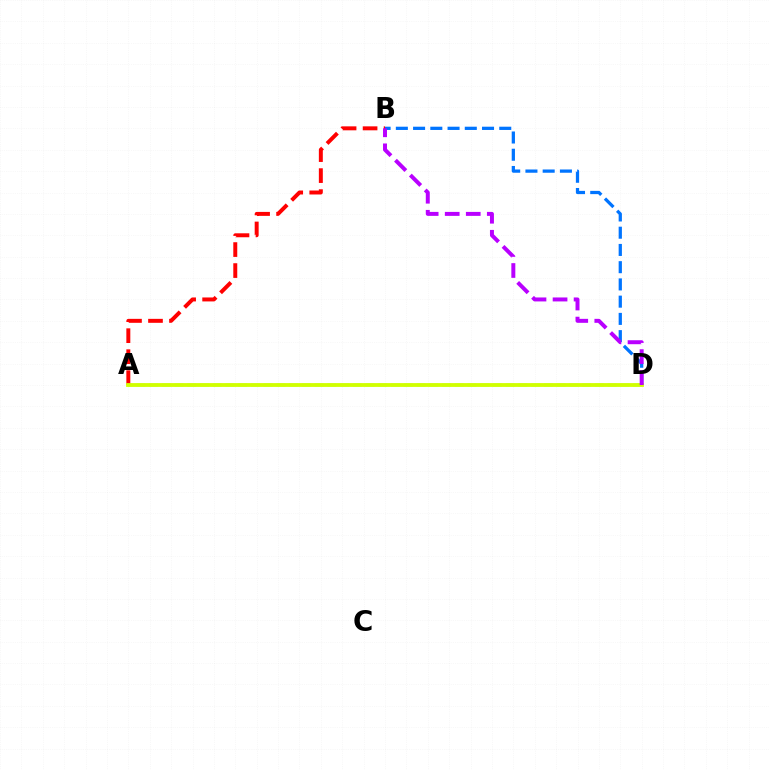{('A', 'D'): [{'color': '#00ff5c', 'line_style': 'dashed', 'thickness': 1.73}, {'color': '#d1ff00', 'line_style': 'solid', 'thickness': 2.74}], ('A', 'B'): [{'color': '#ff0000', 'line_style': 'dashed', 'thickness': 2.85}], ('B', 'D'): [{'color': '#0074ff', 'line_style': 'dashed', 'thickness': 2.34}, {'color': '#b900ff', 'line_style': 'dashed', 'thickness': 2.86}]}